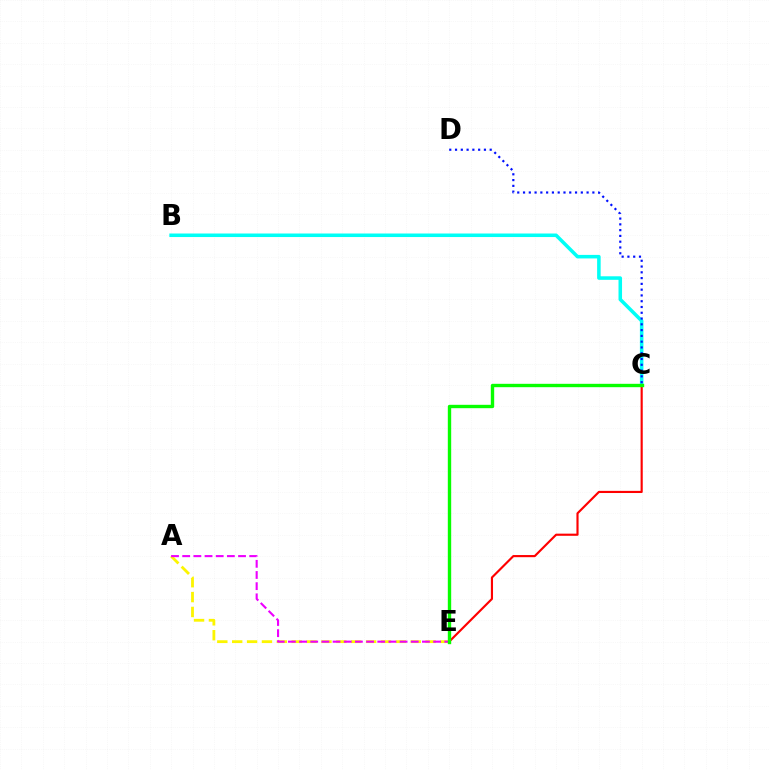{('A', 'E'): [{'color': '#fcf500', 'line_style': 'dashed', 'thickness': 2.02}, {'color': '#ee00ff', 'line_style': 'dashed', 'thickness': 1.52}], ('B', 'C'): [{'color': '#00fff6', 'line_style': 'solid', 'thickness': 2.55}], ('C', 'E'): [{'color': '#ff0000', 'line_style': 'solid', 'thickness': 1.55}, {'color': '#08ff00', 'line_style': 'solid', 'thickness': 2.43}], ('C', 'D'): [{'color': '#0010ff', 'line_style': 'dotted', 'thickness': 1.57}]}